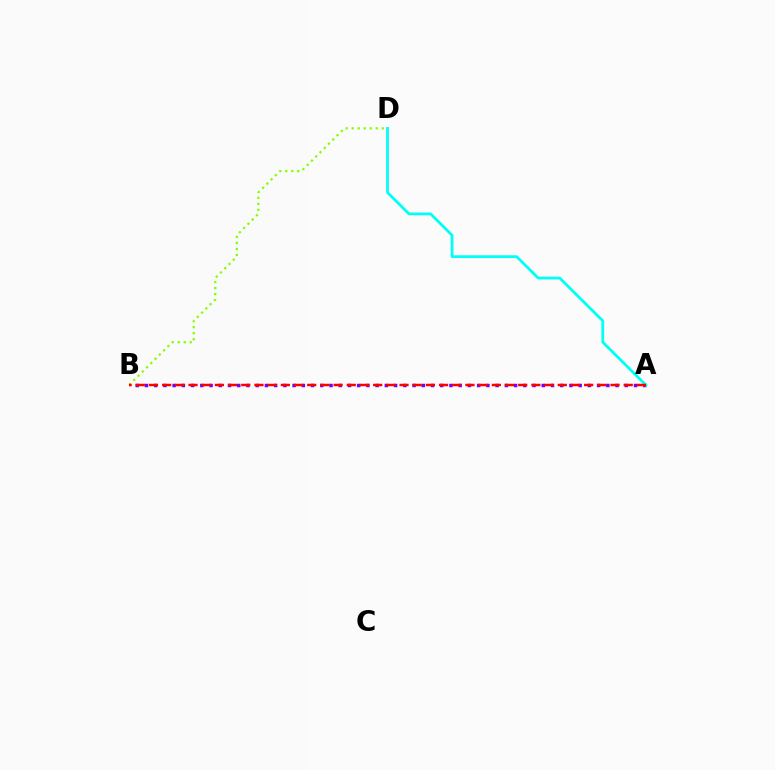{('A', 'B'): [{'color': '#7200ff', 'line_style': 'dotted', 'thickness': 2.51}, {'color': '#ff0000', 'line_style': 'dashed', 'thickness': 1.79}], ('A', 'D'): [{'color': '#00fff6', 'line_style': 'solid', 'thickness': 2.0}], ('B', 'D'): [{'color': '#84ff00', 'line_style': 'dotted', 'thickness': 1.63}]}